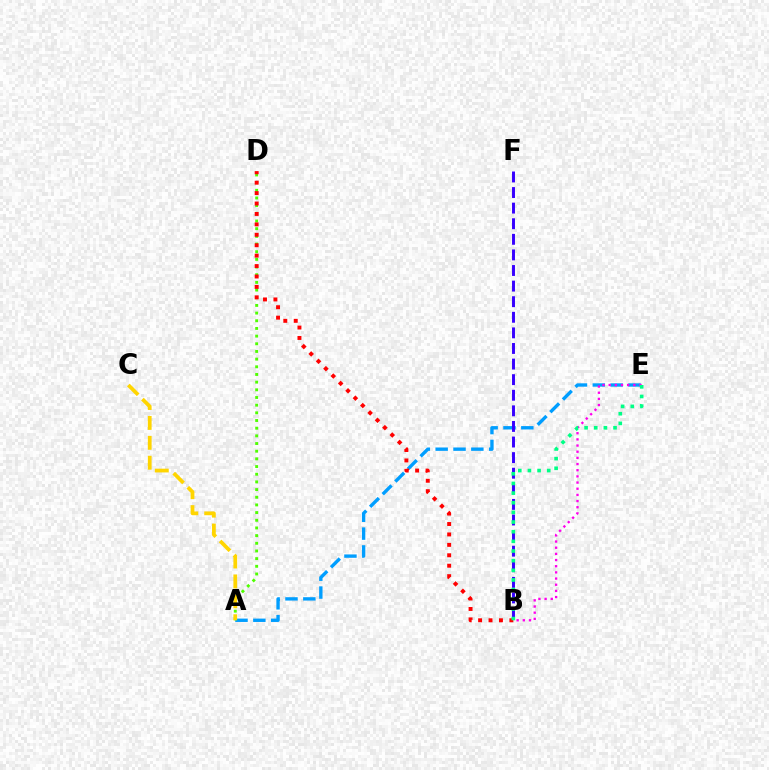{('A', 'E'): [{'color': '#009eff', 'line_style': 'dashed', 'thickness': 2.42}], ('A', 'D'): [{'color': '#4fff00', 'line_style': 'dotted', 'thickness': 2.08}], ('B', 'D'): [{'color': '#ff0000', 'line_style': 'dotted', 'thickness': 2.83}], ('B', 'E'): [{'color': '#ff00ed', 'line_style': 'dotted', 'thickness': 1.68}, {'color': '#00ff86', 'line_style': 'dotted', 'thickness': 2.62}], ('B', 'F'): [{'color': '#3700ff', 'line_style': 'dashed', 'thickness': 2.12}], ('A', 'C'): [{'color': '#ffd500', 'line_style': 'dashed', 'thickness': 2.7}]}